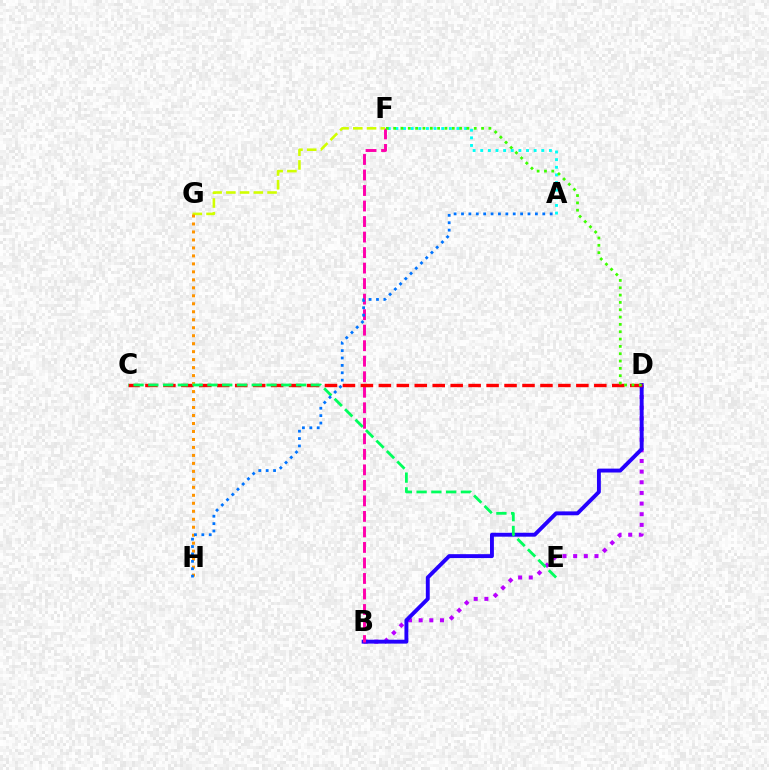{('B', 'D'): [{'color': '#b900ff', 'line_style': 'dotted', 'thickness': 2.89}, {'color': '#2500ff', 'line_style': 'solid', 'thickness': 2.81}], ('B', 'F'): [{'color': '#ff00ac', 'line_style': 'dashed', 'thickness': 2.11}], ('F', 'G'): [{'color': '#d1ff00', 'line_style': 'dashed', 'thickness': 1.87}], ('C', 'D'): [{'color': '#ff0000', 'line_style': 'dashed', 'thickness': 2.44}], ('G', 'H'): [{'color': '#ff9400', 'line_style': 'dotted', 'thickness': 2.17}], ('A', 'F'): [{'color': '#00fff6', 'line_style': 'dotted', 'thickness': 2.07}], ('D', 'F'): [{'color': '#3dff00', 'line_style': 'dotted', 'thickness': 1.99}], ('C', 'E'): [{'color': '#00ff5c', 'line_style': 'dashed', 'thickness': 2.01}], ('A', 'H'): [{'color': '#0074ff', 'line_style': 'dotted', 'thickness': 2.01}]}